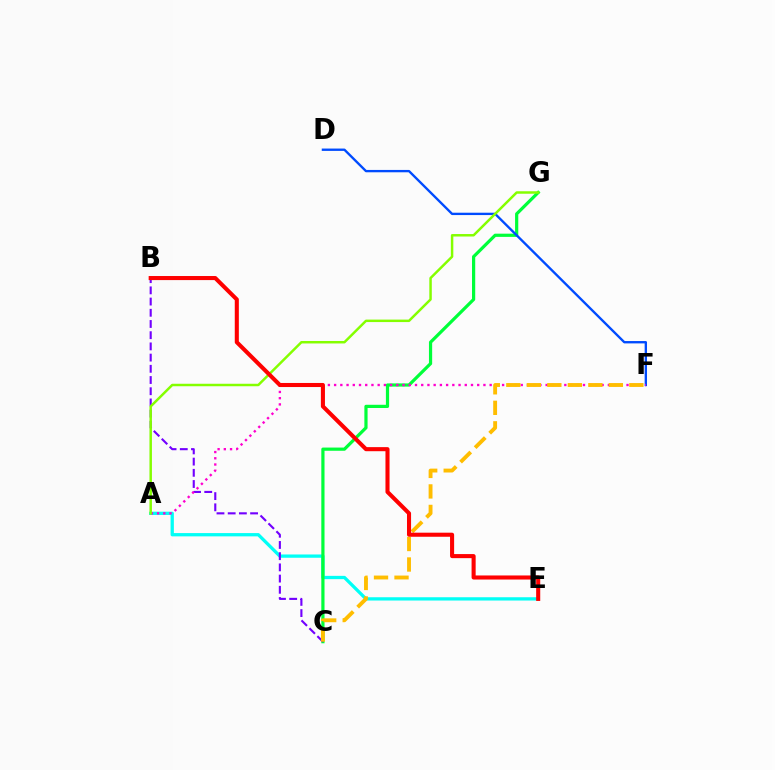{('A', 'E'): [{'color': '#00fff6', 'line_style': 'solid', 'thickness': 2.36}], ('C', 'G'): [{'color': '#00ff39', 'line_style': 'solid', 'thickness': 2.31}], ('D', 'F'): [{'color': '#004bff', 'line_style': 'solid', 'thickness': 1.69}], ('B', 'C'): [{'color': '#7200ff', 'line_style': 'dashed', 'thickness': 1.52}], ('A', 'F'): [{'color': '#ff00cf', 'line_style': 'dotted', 'thickness': 1.69}], ('A', 'G'): [{'color': '#84ff00', 'line_style': 'solid', 'thickness': 1.78}], ('C', 'F'): [{'color': '#ffbd00', 'line_style': 'dashed', 'thickness': 2.79}], ('B', 'E'): [{'color': '#ff0000', 'line_style': 'solid', 'thickness': 2.93}]}